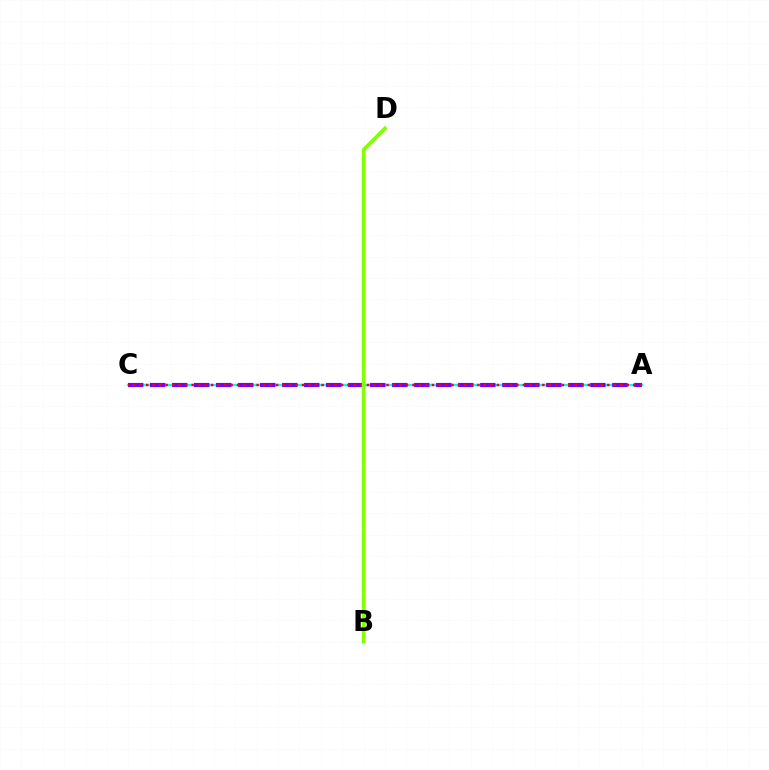{('A', 'C'): [{'color': '#00fff6', 'line_style': 'solid', 'thickness': 1.72}, {'color': '#7200ff', 'line_style': 'dashed', 'thickness': 2.99}, {'color': '#ff0000', 'line_style': 'dotted', 'thickness': 1.76}], ('B', 'D'): [{'color': '#84ff00', 'line_style': 'solid', 'thickness': 2.61}]}